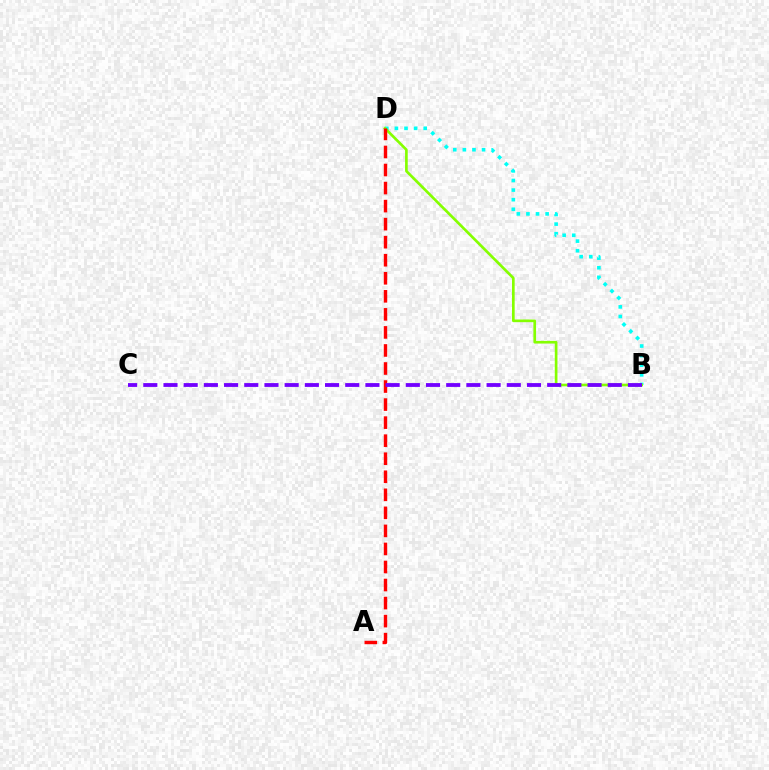{('B', 'D'): [{'color': '#00fff6', 'line_style': 'dotted', 'thickness': 2.61}, {'color': '#84ff00', 'line_style': 'solid', 'thickness': 1.92}], ('A', 'D'): [{'color': '#ff0000', 'line_style': 'dashed', 'thickness': 2.45}], ('B', 'C'): [{'color': '#7200ff', 'line_style': 'dashed', 'thickness': 2.74}]}